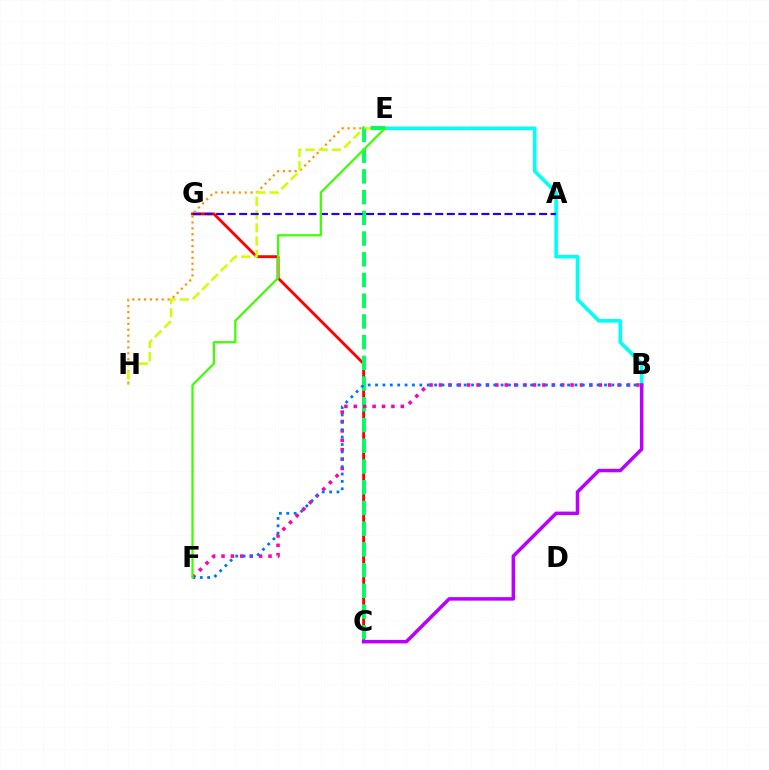{('B', 'E'): [{'color': '#00fff6', 'line_style': 'solid', 'thickness': 2.6}], ('C', 'G'): [{'color': '#ff0000', 'line_style': 'solid', 'thickness': 2.06}], ('E', 'H'): [{'color': '#ff9400', 'line_style': 'dotted', 'thickness': 1.6}, {'color': '#d1ff00', 'line_style': 'dashed', 'thickness': 1.79}], ('C', 'E'): [{'color': '#00ff5c', 'line_style': 'dashed', 'thickness': 2.82}], ('A', 'G'): [{'color': '#2500ff', 'line_style': 'dashed', 'thickness': 1.57}], ('B', 'F'): [{'color': '#ff00ac', 'line_style': 'dotted', 'thickness': 2.55}, {'color': '#0074ff', 'line_style': 'dotted', 'thickness': 2.01}], ('B', 'C'): [{'color': '#b900ff', 'line_style': 'solid', 'thickness': 2.53}], ('E', 'F'): [{'color': '#3dff00', 'line_style': 'solid', 'thickness': 1.59}]}